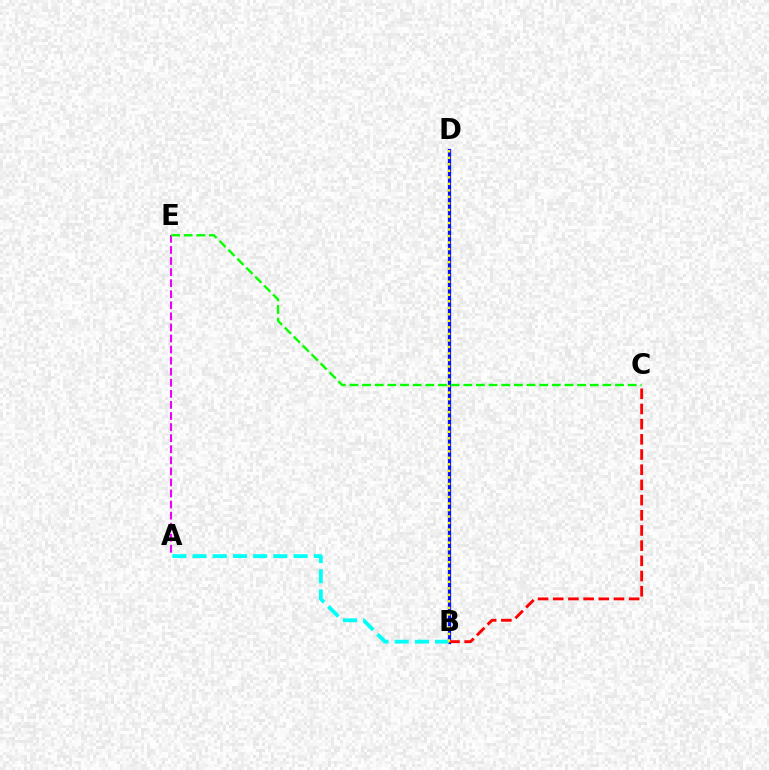{('B', 'D'): [{'color': '#0010ff', 'line_style': 'solid', 'thickness': 2.35}, {'color': '#fcf500', 'line_style': 'dotted', 'thickness': 1.77}], ('A', 'B'): [{'color': '#00fff6', 'line_style': 'dashed', 'thickness': 2.74}], ('A', 'E'): [{'color': '#ee00ff', 'line_style': 'dashed', 'thickness': 1.5}], ('C', 'E'): [{'color': '#08ff00', 'line_style': 'dashed', 'thickness': 1.72}], ('B', 'C'): [{'color': '#ff0000', 'line_style': 'dashed', 'thickness': 2.06}]}